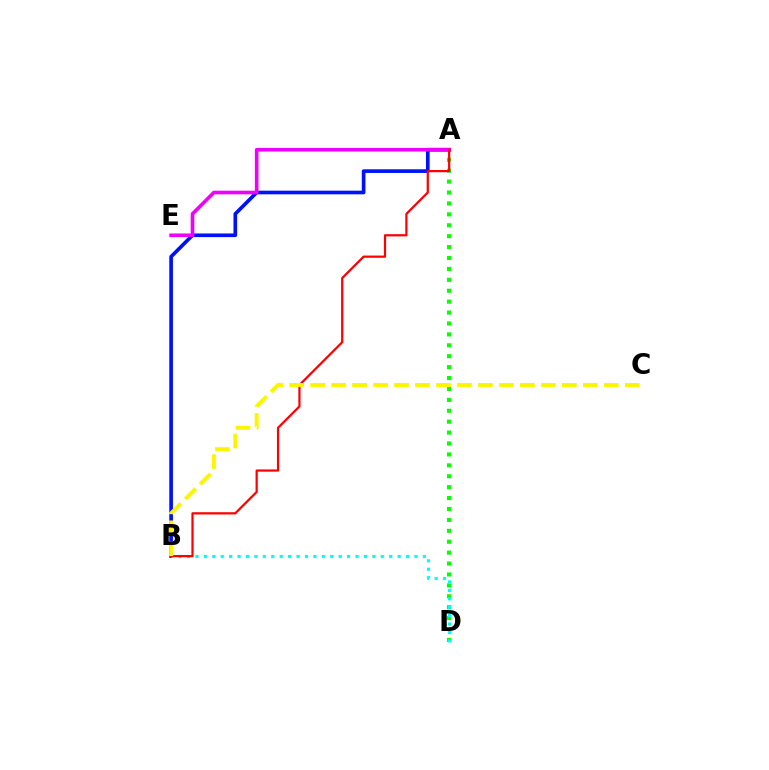{('A', 'D'): [{'color': '#08ff00', 'line_style': 'dotted', 'thickness': 2.96}], ('A', 'B'): [{'color': '#0010ff', 'line_style': 'solid', 'thickness': 2.63}, {'color': '#ff0000', 'line_style': 'solid', 'thickness': 1.61}], ('A', 'E'): [{'color': '#ee00ff', 'line_style': 'solid', 'thickness': 2.61}], ('B', 'D'): [{'color': '#00fff6', 'line_style': 'dotted', 'thickness': 2.29}], ('B', 'C'): [{'color': '#fcf500', 'line_style': 'dashed', 'thickness': 2.85}]}